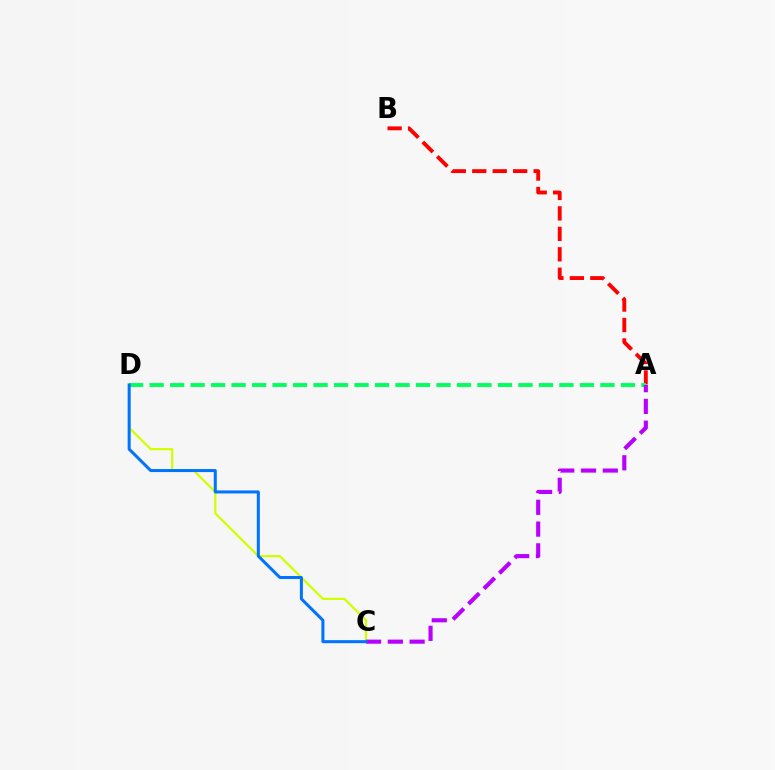{('C', 'D'): [{'color': '#d1ff00', 'line_style': 'solid', 'thickness': 1.62}, {'color': '#0074ff', 'line_style': 'solid', 'thickness': 2.18}], ('A', 'B'): [{'color': '#ff0000', 'line_style': 'dashed', 'thickness': 2.78}], ('A', 'D'): [{'color': '#00ff5c', 'line_style': 'dashed', 'thickness': 2.78}], ('A', 'C'): [{'color': '#b900ff', 'line_style': 'dashed', 'thickness': 2.96}]}